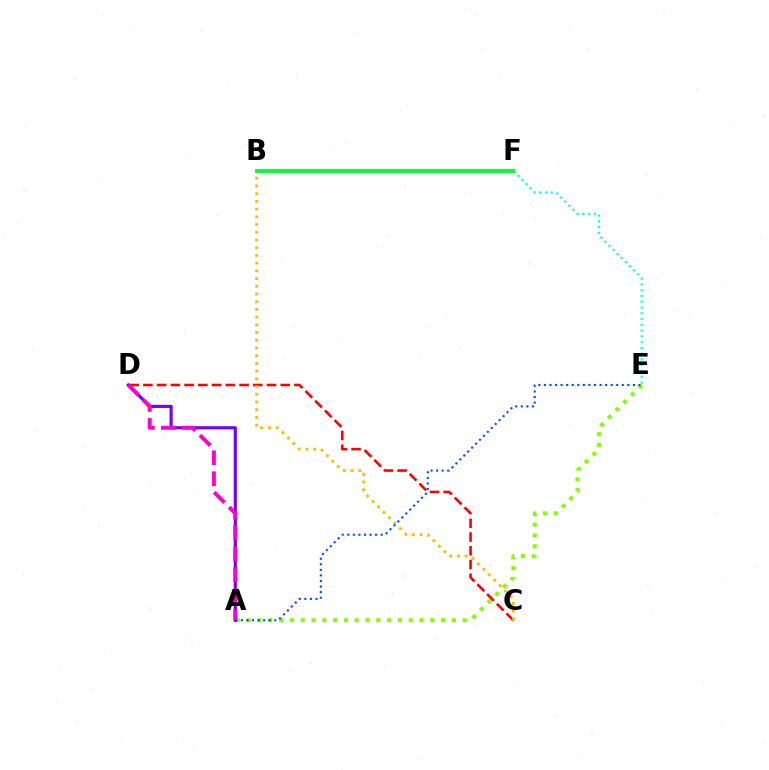{('A', 'E'): [{'color': '#84ff00', 'line_style': 'dotted', 'thickness': 2.94}, {'color': '#004bff', 'line_style': 'dotted', 'thickness': 1.51}], ('C', 'D'): [{'color': '#ff0000', 'line_style': 'dashed', 'thickness': 1.87}], ('E', 'F'): [{'color': '#00fff6', 'line_style': 'dotted', 'thickness': 1.57}], ('A', 'D'): [{'color': '#7200ff', 'line_style': 'solid', 'thickness': 2.26}, {'color': '#ff00cf', 'line_style': 'dashed', 'thickness': 2.85}], ('B', 'C'): [{'color': '#ffbd00', 'line_style': 'dotted', 'thickness': 2.1}], ('B', 'F'): [{'color': '#00ff39', 'line_style': 'solid', 'thickness': 2.83}]}